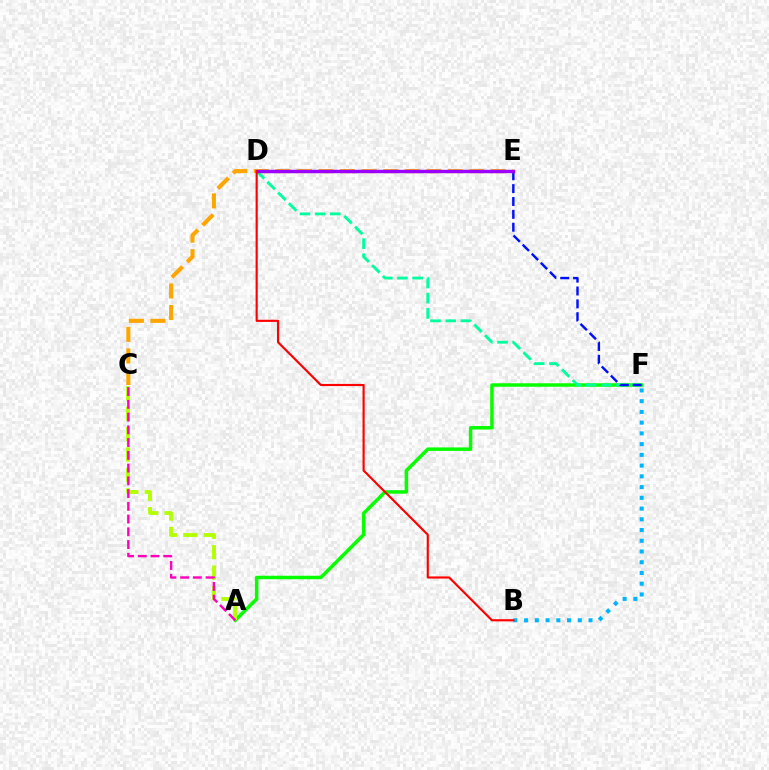{('A', 'F'): [{'color': '#08ff00', 'line_style': 'solid', 'thickness': 2.52}], ('A', 'C'): [{'color': '#b3ff00', 'line_style': 'dashed', 'thickness': 2.77}, {'color': '#ff00bd', 'line_style': 'dashed', 'thickness': 1.73}], ('D', 'F'): [{'color': '#00ff9d', 'line_style': 'dashed', 'thickness': 2.06}], ('E', 'F'): [{'color': '#0010ff', 'line_style': 'dashed', 'thickness': 1.75}], ('C', 'E'): [{'color': '#ffa500', 'line_style': 'dashed', 'thickness': 2.93}], ('D', 'E'): [{'color': '#9b00ff', 'line_style': 'solid', 'thickness': 2.47}], ('B', 'F'): [{'color': '#00b5ff', 'line_style': 'dotted', 'thickness': 2.92}], ('B', 'D'): [{'color': '#ff0000', 'line_style': 'solid', 'thickness': 1.55}]}